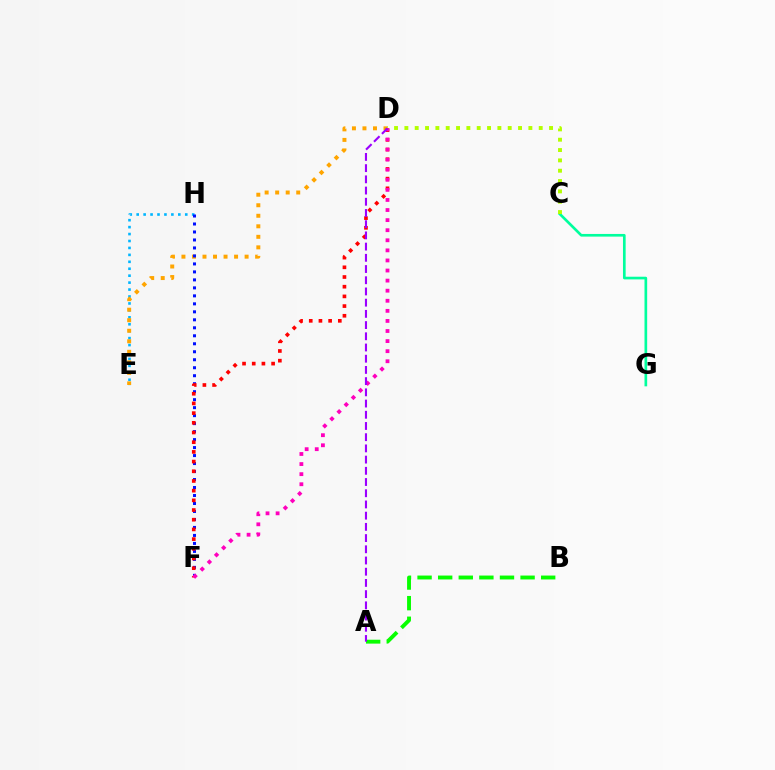{('E', 'H'): [{'color': '#00b5ff', 'line_style': 'dotted', 'thickness': 1.88}], ('D', 'E'): [{'color': '#ffa500', 'line_style': 'dotted', 'thickness': 2.86}], ('C', 'G'): [{'color': '#00ff9d', 'line_style': 'solid', 'thickness': 1.92}], ('F', 'H'): [{'color': '#0010ff', 'line_style': 'dotted', 'thickness': 2.17}], ('C', 'D'): [{'color': '#b3ff00', 'line_style': 'dotted', 'thickness': 2.81}], ('D', 'F'): [{'color': '#ff0000', 'line_style': 'dotted', 'thickness': 2.63}, {'color': '#ff00bd', 'line_style': 'dotted', 'thickness': 2.74}], ('A', 'B'): [{'color': '#08ff00', 'line_style': 'dashed', 'thickness': 2.8}], ('A', 'D'): [{'color': '#9b00ff', 'line_style': 'dashed', 'thickness': 1.52}]}